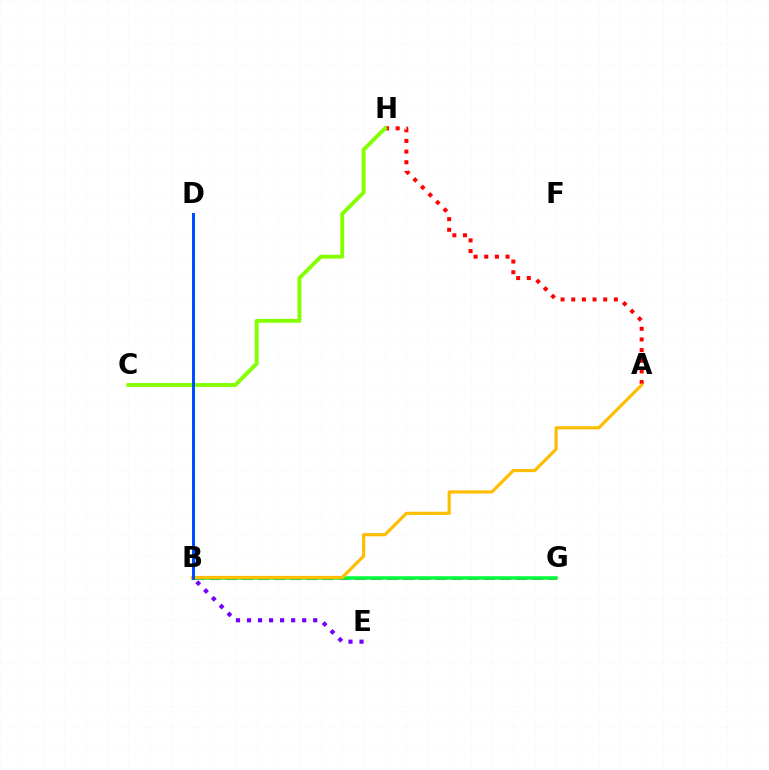{('B', 'G'): [{'color': '#ff00cf', 'line_style': 'dashed', 'thickness': 2.19}, {'color': '#00ff39', 'line_style': 'solid', 'thickness': 2.55}], ('B', 'D'): [{'color': '#00fff6', 'line_style': 'solid', 'thickness': 2.02}, {'color': '#004bff', 'line_style': 'solid', 'thickness': 2.12}], ('A', 'H'): [{'color': '#ff0000', 'line_style': 'dotted', 'thickness': 2.9}], ('B', 'E'): [{'color': '#7200ff', 'line_style': 'dotted', 'thickness': 3.0}], ('A', 'B'): [{'color': '#ffbd00', 'line_style': 'solid', 'thickness': 2.27}], ('C', 'H'): [{'color': '#84ff00', 'line_style': 'solid', 'thickness': 2.79}]}